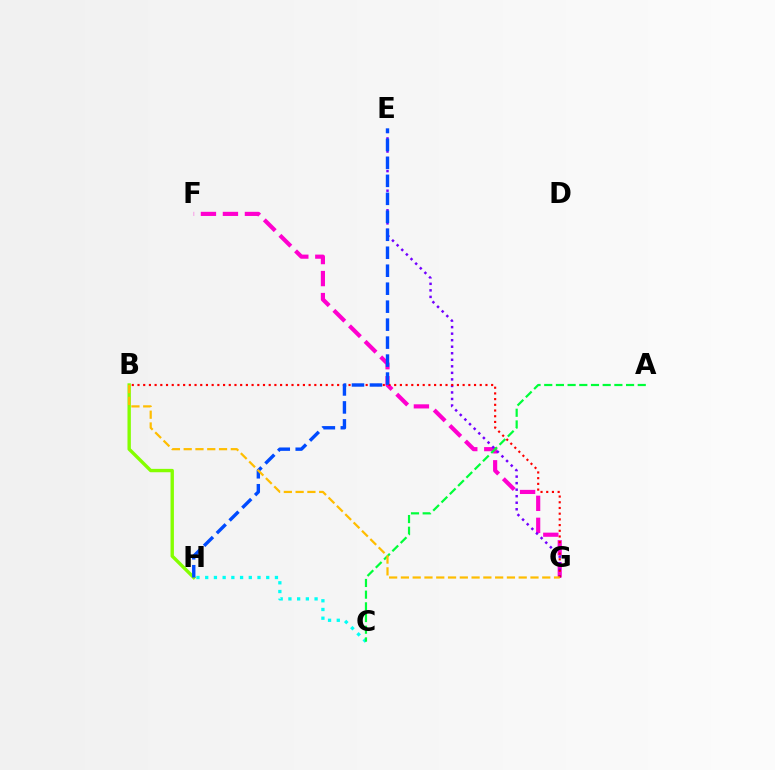{('B', 'H'): [{'color': '#84ff00', 'line_style': 'solid', 'thickness': 2.43}], ('F', 'G'): [{'color': '#ff00cf', 'line_style': 'dashed', 'thickness': 2.99}], ('E', 'G'): [{'color': '#7200ff', 'line_style': 'dotted', 'thickness': 1.77}], ('C', 'H'): [{'color': '#00fff6', 'line_style': 'dotted', 'thickness': 2.37}], ('A', 'C'): [{'color': '#00ff39', 'line_style': 'dashed', 'thickness': 1.59}], ('B', 'G'): [{'color': '#ff0000', 'line_style': 'dotted', 'thickness': 1.55}, {'color': '#ffbd00', 'line_style': 'dashed', 'thickness': 1.6}], ('E', 'H'): [{'color': '#004bff', 'line_style': 'dashed', 'thickness': 2.44}]}